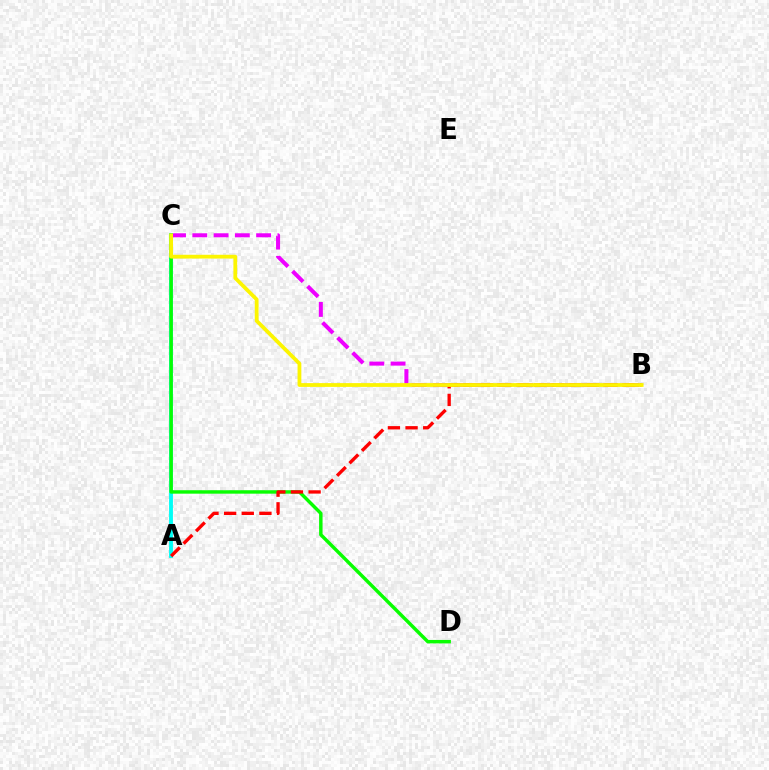{('B', 'C'): [{'color': '#ee00ff', 'line_style': 'dashed', 'thickness': 2.89}, {'color': '#fcf500', 'line_style': 'solid', 'thickness': 2.73}], ('A', 'C'): [{'color': '#0010ff', 'line_style': 'dotted', 'thickness': 1.6}, {'color': '#00fff6', 'line_style': 'solid', 'thickness': 2.77}], ('C', 'D'): [{'color': '#08ff00', 'line_style': 'solid', 'thickness': 2.48}], ('A', 'B'): [{'color': '#ff0000', 'line_style': 'dashed', 'thickness': 2.4}]}